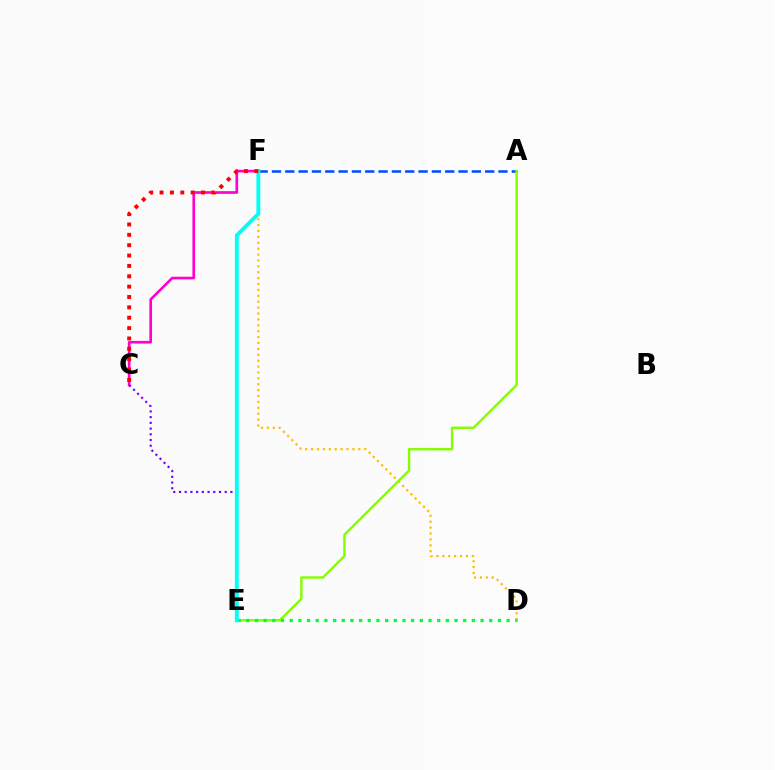{('D', 'F'): [{'color': '#ffbd00', 'line_style': 'dotted', 'thickness': 1.6}], ('A', 'F'): [{'color': '#004bff', 'line_style': 'dashed', 'thickness': 1.81}], ('C', 'F'): [{'color': '#ff00cf', 'line_style': 'solid', 'thickness': 1.92}, {'color': '#ff0000', 'line_style': 'dotted', 'thickness': 2.82}], ('A', 'E'): [{'color': '#84ff00', 'line_style': 'solid', 'thickness': 1.75}], ('D', 'E'): [{'color': '#00ff39', 'line_style': 'dotted', 'thickness': 2.36}], ('C', 'E'): [{'color': '#7200ff', 'line_style': 'dotted', 'thickness': 1.55}], ('E', 'F'): [{'color': '#00fff6', 'line_style': 'solid', 'thickness': 2.79}]}